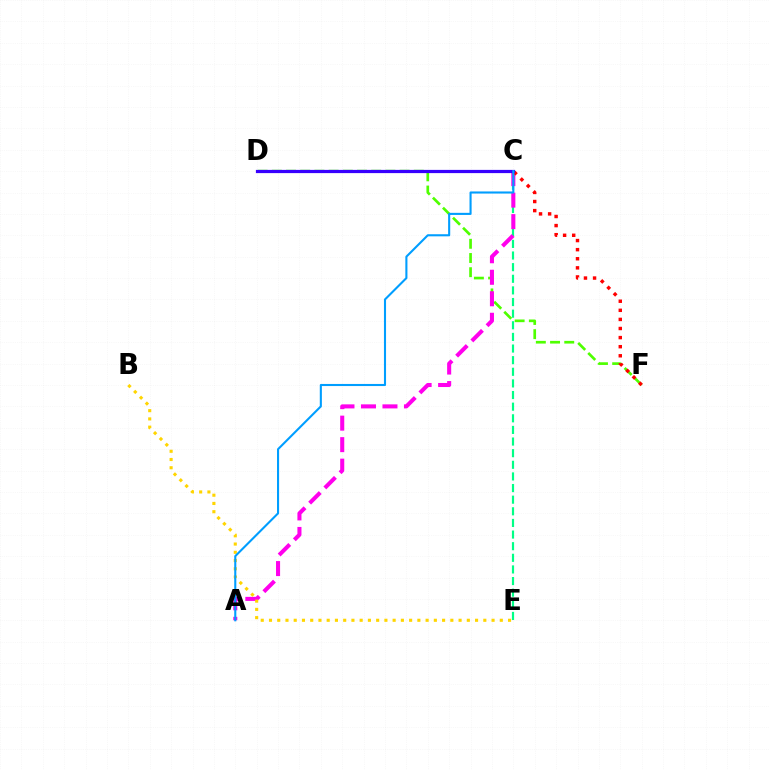{('C', 'E'): [{'color': '#00ff86', 'line_style': 'dashed', 'thickness': 1.58}], ('D', 'F'): [{'color': '#4fff00', 'line_style': 'dashed', 'thickness': 1.93}], ('A', 'C'): [{'color': '#ff00ed', 'line_style': 'dashed', 'thickness': 2.92}, {'color': '#009eff', 'line_style': 'solid', 'thickness': 1.51}], ('C', 'F'): [{'color': '#ff0000', 'line_style': 'dotted', 'thickness': 2.47}], ('C', 'D'): [{'color': '#3700ff', 'line_style': 'solid', 'thickness': 2.32}], ('B', 'E'): [{'color': '#ffd500', 'line_style': 'dotted', 'thickness': 2.24}]}